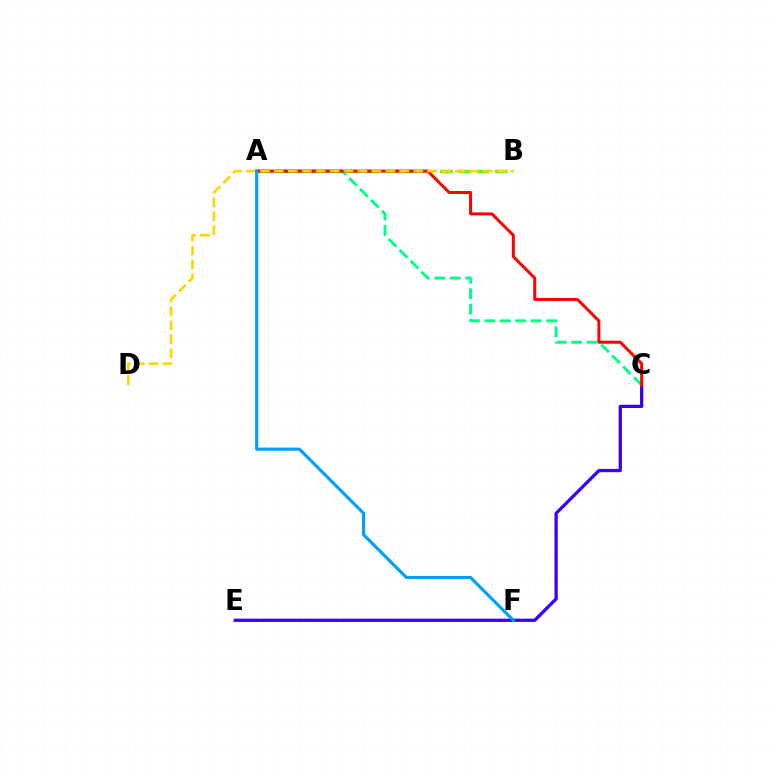{('E', 'F'): [{'color': '#ff00ed', 'line_style': 'dotted', 'thickness': 1.99}], ('A', 'B'): [{'color': '#4fff00', 'line_style': 'dashed', 'thickness': 2.48}], ('C', 'E'): [{'color': '#3700ff', 'line_style': 'solid', 'thickness': 2.35}], ('A', 'C'): [{'color': '#00ff86', 'line_style': 'dashed', 'thickness': 2.1}, {'color': '#ff0000', 'line_style': 'solid', 'thickness': 2.16}], ('B', 'D'): [{'color': '#ffd500', 'line_style': 'dashed', 'thickness': 1.89}], ('A', 'F'): [{'color': '#009eff', 'line_style': 'solid', 'thickness': 2.25}]}